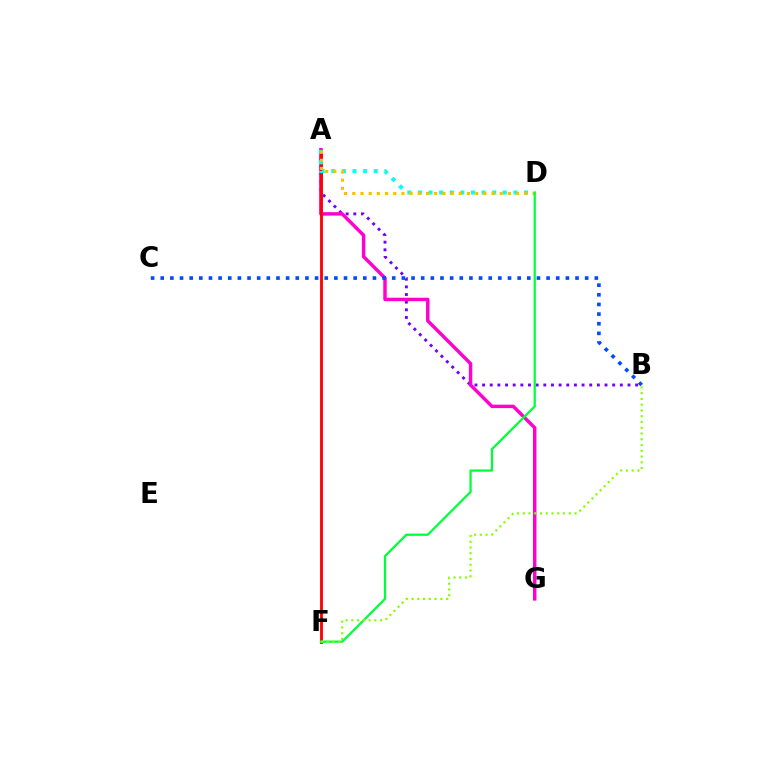{('A', 'B'): [{'color': '#7200ff', 'line_style': 'dotted', 'thickness': 2.08}], ('A', 'G'): [{'color': '#ff00cf', 'line_style': 'solid', 'thickness': 2.48}], ('A', 'F'): [{'color': '#ff0000', 'line_style': 'solid', 'thickness': 2.05}], ('A', 'D'): [{'color': '#00fff6', 'line_style': 'dotted', 'thickness': 2.88}, {'color': '#ffbd00', 'line_style': 'dotted', 'thickness': 2.23}], ('D', 'F'): [{'color': '#00ff39', 'line_style': 'solid', 'thickness': 1.62}], ('B', 'C'): [{'color': '#004bff', 'line_style': 'dotted', 'thickness': 2.62}], ('B', 'F'): [{'color': '#84ff00', 'line_style': 'dotted', 'thickness': 1.56}]}